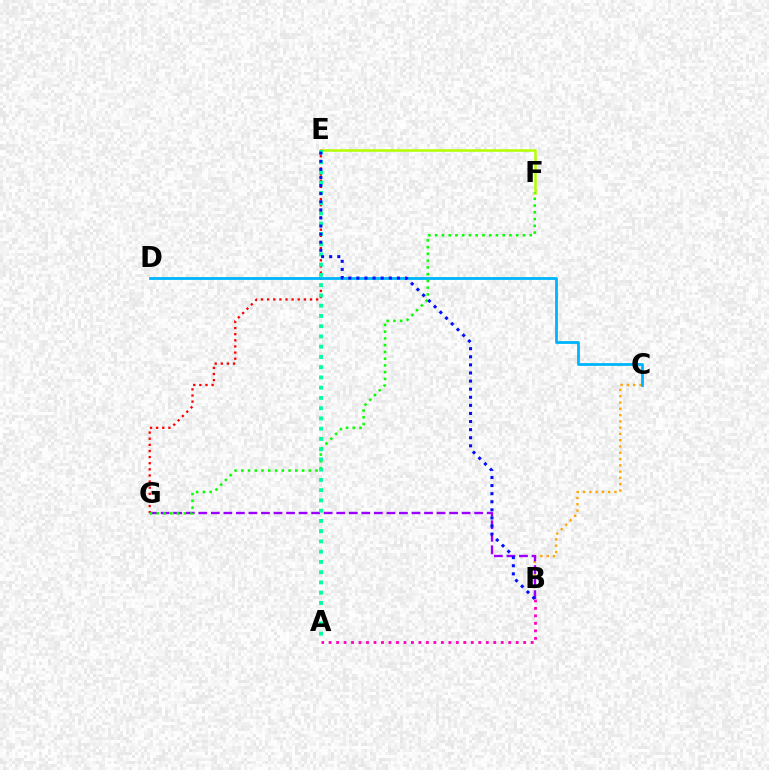{('E', 'F'): [{'color': '#b3ff00', 'line_style': 'solid', 'thickness': 1.83}], ('B', 'C'): [{'color': '#ffa500', 'line_style': 'dotted', 'thickness': 1.71}], ('B', 'G'): [{'color': '#9b00ff', 'line_style': 'dashed', 'thickness': 1.7}], ('E', 'G'): [{'color': '#ff0000', 'line_style': 'dotted', 'thickness': 1.66}], ('C', 'D'): [{'color': '#00b5ff', 'line_style': 'solid', 'thickness': 2.03}], ('A', 'B'): [{'color': '#ff00bd', 'line_style': 'dotted', 'thickness': 2.03}], ('F', 'G'): [{'color': '#08ff00', 'line_style': 'dotted', 'thickness': 1.83}], ('A', 'E'): [{'color': '#00ff9d', 'line_style': 'dotted', 'thickness': 2.78}], ('B', 'E'): [{'color': '#0010ff', 'line_style': 'dotted', 'thickness': 2.2}]}